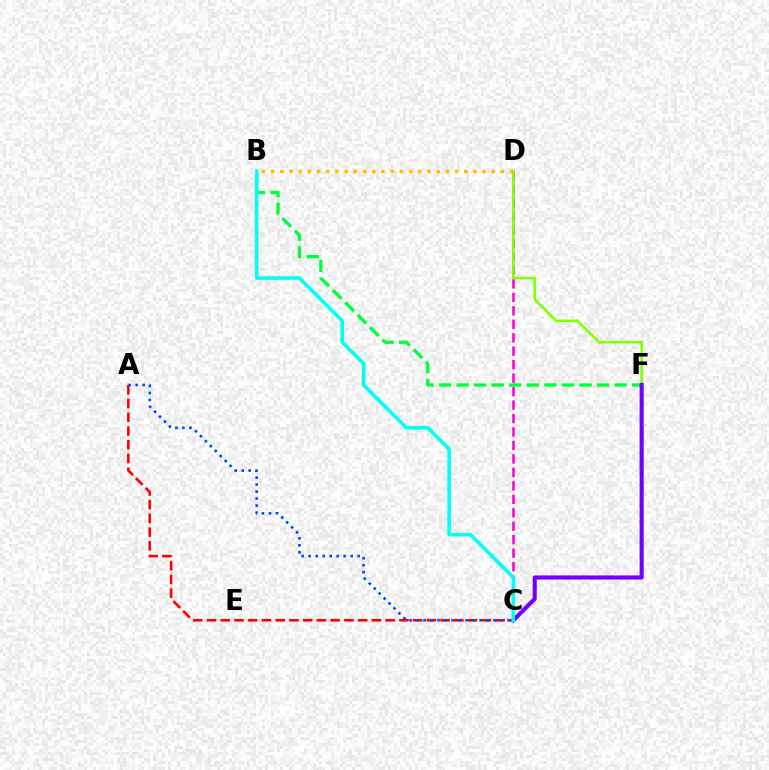{('C', 'D'): [{'color': '#ff00cf', 'line_style': 'dashed', 'thickness': 1.83}], ('A', 'C'): [{'color': '#ff0000', 'line_style': 'dashed', 'thickness': 1.87}, {'color': '#004bff', 'line_style': 'dotted', 'thickness': 1.9}], ('D', 'F'): [{'color': '#84ff00', 'line_style': 'solid', 'thickness': 1.86}], ('B', 'F'): [{'color': '#00ff39', 'line_style': 'dashed', 'thickness': 2.38}], ('C', 'F'): [{'color': '#7200ff', 'line_style': 'solid', 'thickness': 2.96}], ('B', 'D'): [{'color': '#ffbd00', 'line_style': 'dotted', 'thickness': 2.5}], ('B', 'C'): [{'color': '#00fff6', 'line_style': 'solid', 'thickness': 2.57}]}